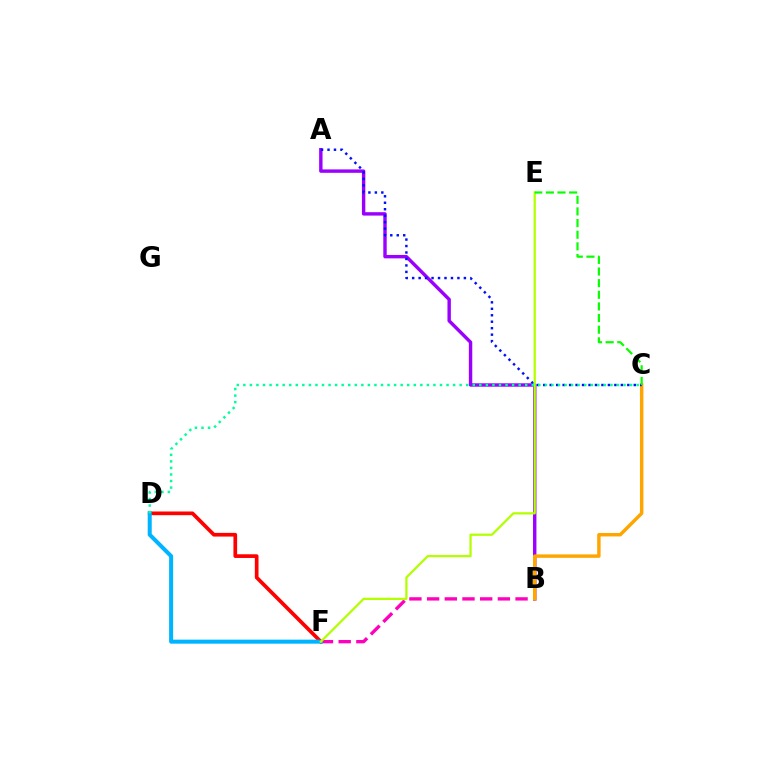{('A', 'B'): [{'color': '#9b00ff', 'line_style': 'solid', 'thickness': 2.45}], ('B', 'F'): [{'color': '#ff00bd', 'line_style': 'dashed', 'thickness': 2.4}], ('B', 'C'): [{'color': '#ffa500', 'line_style': 'solid', 'thickness': 2.47}], ('A', 'C'): [{'color': '#0010ff', 'line_style': 'dotted', 'thickness': 1.76}], ('D', 'F'): [{'color': '#ff0000', 'line_style': 'solid', 'thickness': 2.65}, {'color': '#00b5ff', 'line_style': 'solid', 'thickness': 2.89}], ('E', 'F'): [{'color': '#b3ff00', 'line_style': 'solid', 'thickness': 1.62}], ('C', 'E'): [{'color': '#08ff00', 'line_style': 'dashed', 'thickness': 1.58}], ('C', 'D'): [{'color': '#00ff9d', 'line_style': 'dotted', 'thickness': 1.78}]}